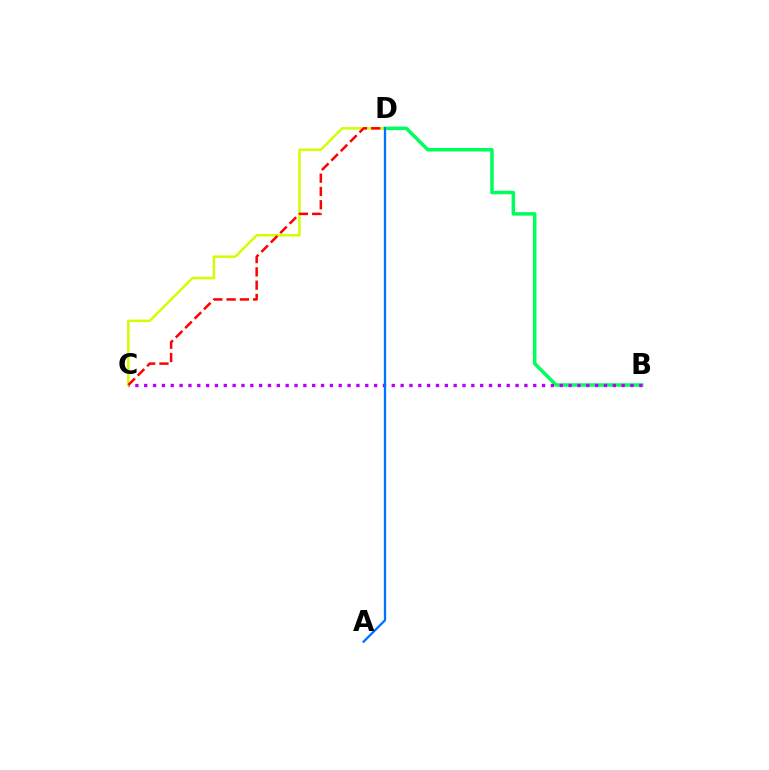{('B', 'D'): [{'color': '#00ff5c', 'line_style': 'solid', 'thickness': 2.53}], ('B', 'C'): [{'color': '#b900ff', 'line_style': 'dotted', 'thickness': 2.4}], ('C', 'D'): [{'color': '#d1ff00', 'line_style': 'solid', 'thickness': 1.81}, {'color': '#ff0000', 'line_style': 'dashed', 'thickness': 1.8}], ('A', 'D'): [{'color': '#0074ff', 'line_style': 'solid', 'thickness': 1.65}]}